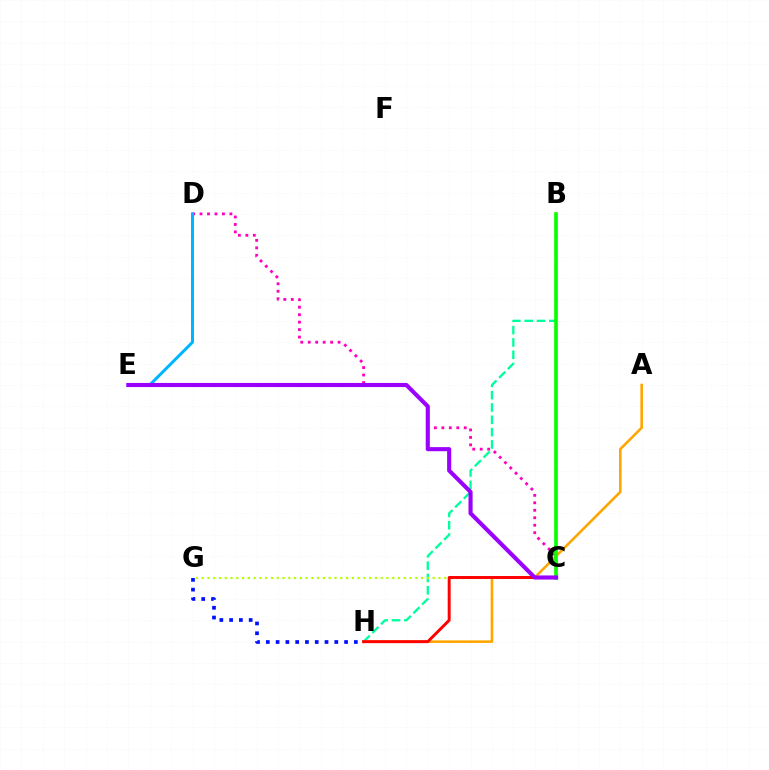{('G', 'H'): [{'color': '#0010ff', 'line_style': 'dotted', 'thickness': 2.66}], ('C', 'D'): [{'color': '#ff00bd', 'line_style': 'dotted', 'thickness': 2.03}], ('D', 'E'): [{'color': '#00b5ff', 'line_style': 'solid', 'thickness': 2.16}], ('B', 'H'): [{'color': '#00ff9d', 'line_style': 'dashed', 'thickness': 1.67}], ('A', 'H'): [{'color': '#ffa500', 'line_style': 'solid', 'thickness': 1.86}], ('C', 'G'): [{'color': '#b3ff00', 'line_style': 'dotted', 'thickness': 1.57}], ('C', 'H'): [{'color': '#ff0000', 'line_style': 'solid', 'thickness': 2.11}], ('B', 'C'): [{'color': '#08ff00', 'line_style': 'solid', 'thickness': 2.62}], ('C', 'E'): [{'color': '#9b00ff', 'line_style': 'solid', 'thickness': 2.95}]}